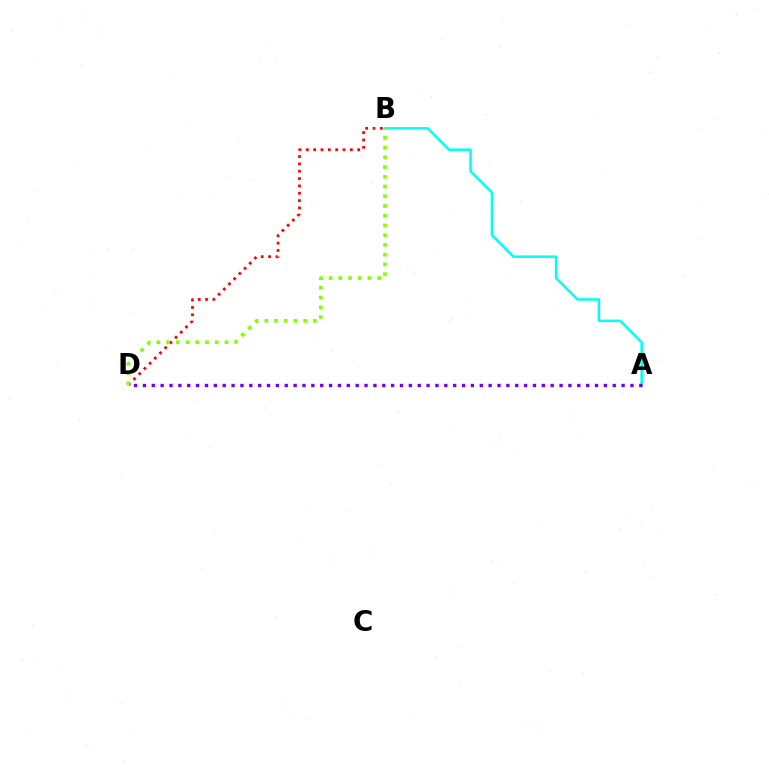{('A', 'B'): [{'color': '#00fff6', 'line_style': 'solid', 'thickness': 1.81}], ('B', 'D'): [{'color': '#ff0000', 'line_style': 'dotted', 'thickness': 1.99}, {'color': '#84ff00', 'line_style': 'dotted', 'thickness': 2.64}], ('A', 'D'): [{'color': '#7200ff', 'line_style': 'dotted', 'thickness': 2.41}]}